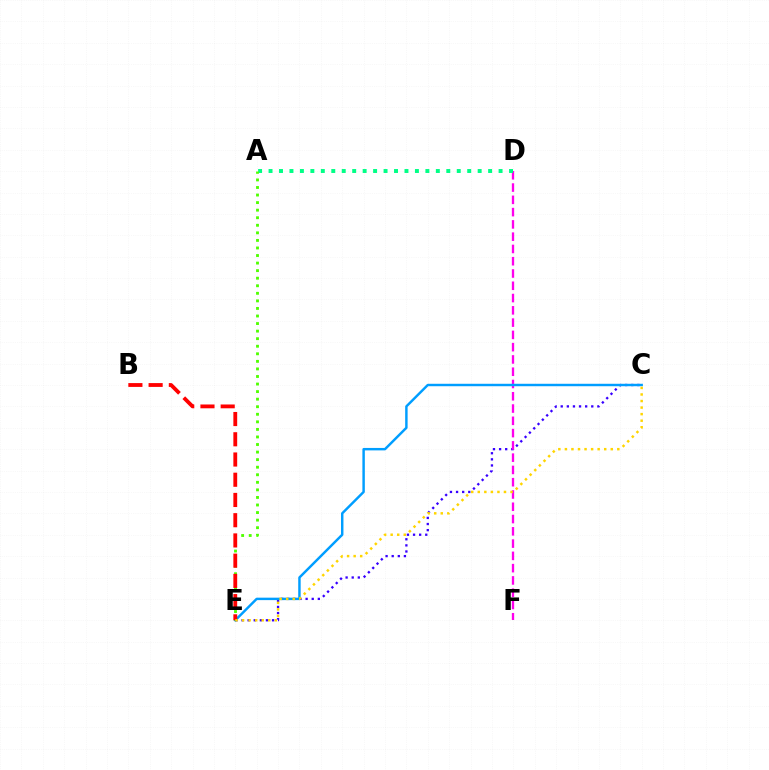{('C', 'E'): [{'color': '#3700ff', 'line_style': 'dotted', 'thickness': 1.66}, {'color': '#009eff', 'line_style': 'solid', 'thickness': 1.76}, {'color': '#ffd500', 'line_style': 'dotted', 'thickness': 1.78}], ('D', 'F'): [{'color': '#ff00ed', 'line_style': 'dashed', 'thickness': 1.67}], ('A', 'D'): [{'color': '#00ff86', 'line_style': 'dotted', 'thickness': 2.84}], ('A', 'E'): [{'color': '#4fff00', 'line_style': 'dotted', 'thickness': 2.05}], ('B', 'E'): [{'color': '#ff0000', 'line_style': 'dashed', 'thickness': 2.75}]}